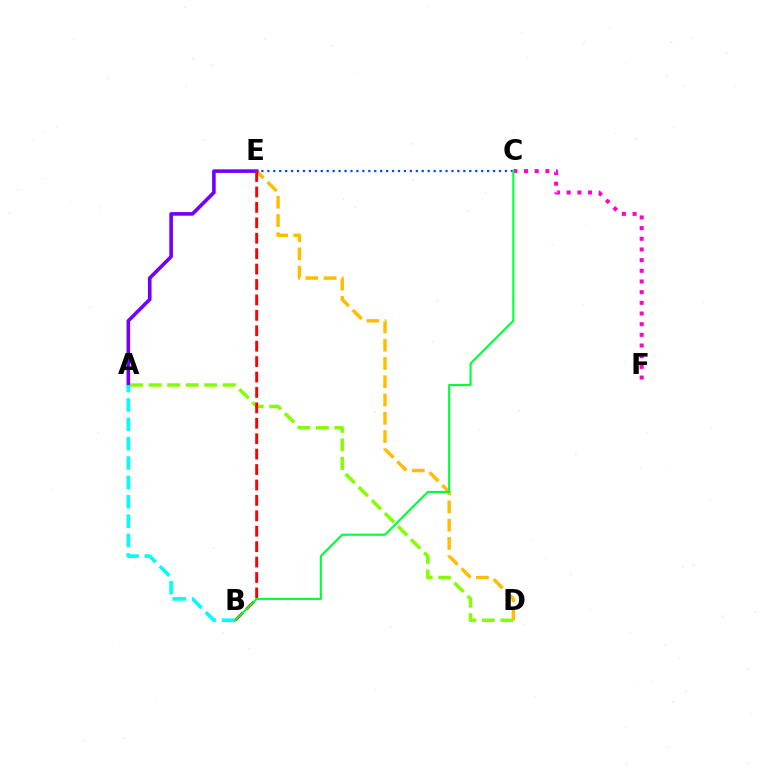{('D', 'E'): [{'color': '#ffbd00', 'line_style': 'dashed', 'thickness': 2.48}], ('C', 'E'): [{'color': '#004bff', 'line_style': 'dotted', 'thickness': 1.61}], ('A', 'D'): [{'color': '#84ff00', 'line_style': 'dashed', 'thickness': 2.51}], ('A', 'E'): [{'color': '#7200ff', 'line_style': 'solid', 'thickness': 2.6}], ('C', 'F'): [{'color': '#ff00cf', 'line_style': 'dotted', 'thickness': 2.9}], ('B', 'E'): [{'color': '#ff0000', 'line_style': 'dashed', 'thickness': 2.09}], ('A', 'B'): [{'color': '#00fff6', 'line_style': 'dashed', 'thickness': 2.63}], ('B', 'C'): [{'color': '#00ff39', 'line_style': 'solid', 'thickness': 1.53}]}